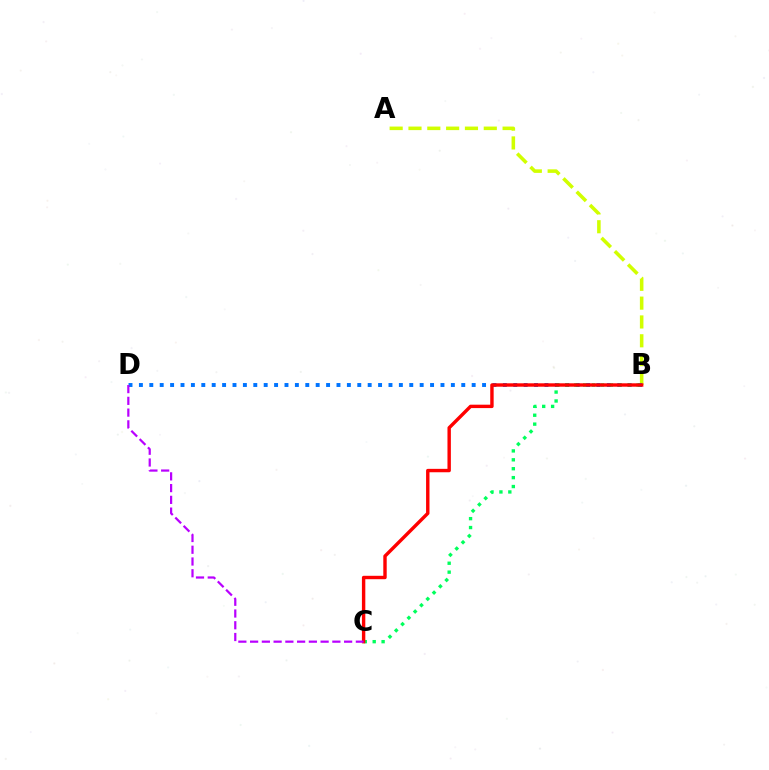{('A', 'B'): [{'color': '#d1ff00', 'line_style': 'dashed', 'thickness': 2.56}], ('B', 'D'): [{'color': '#0074ff', 'line_style': 'dotted', 'thickness': 2.83}], ('B', 'C'): [{'color': '#00ff5c', 'line_style': 'dotted', 'thickness': 2.42}, {'color': '#ff0000', 'line_style': 'solid', 'thickness': 2.45}], ('C', 'D'): [{'color': '#b900ff', 'line_style': 'dashed', 'thickness': 1.6}]}